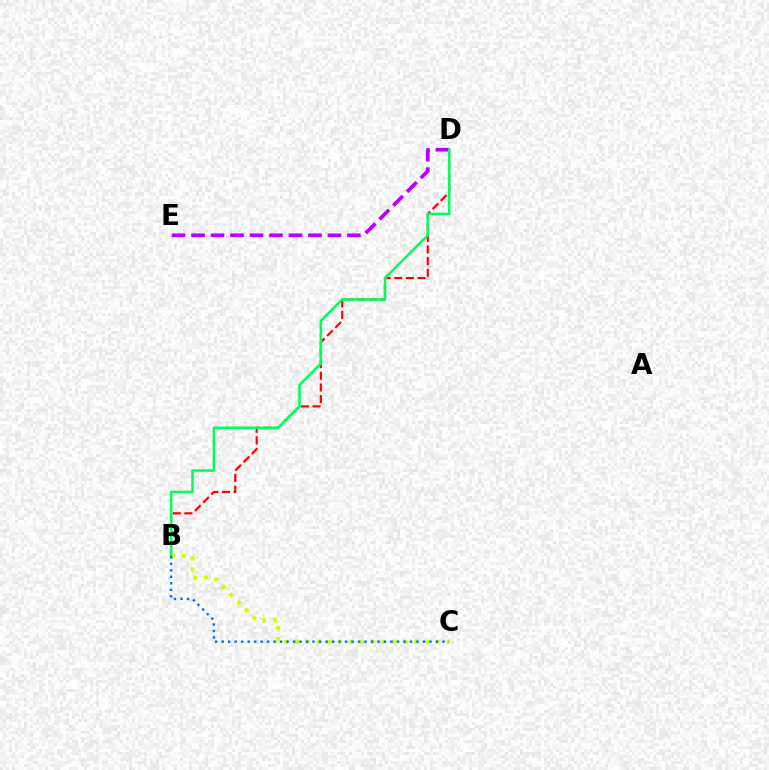{('B', 'D'): [{'color': '#ff0000', 'line_style': 'dashed', 'thickness': 1.58}, {'color': '#00ff5c', 'line_style': 'solid', 'thickness': 1.84}], ('D', 'E'): [{'color': '#b900ff', 'line_style': 'dashed', 'thickness': 2.65}], ('B', 'C'): [{'color': '#d1ff00', 'line_style': 'dotted', 'thickness': 2.94}, {'color': '#0074ff', 'line_style': 'dotted', 'thickness': 1.76}]}